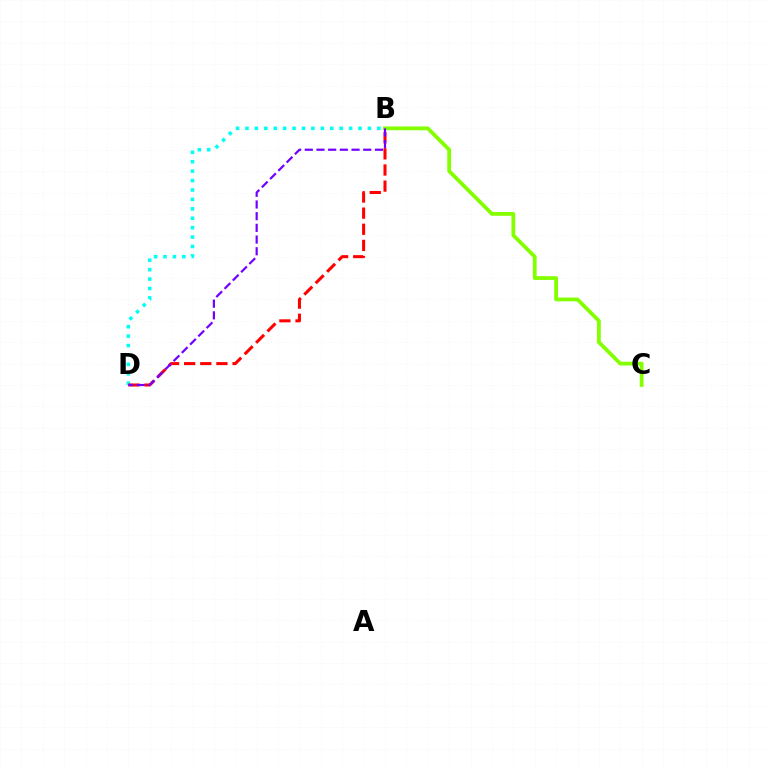{('B', 'D'): [{'color': '#00fff6', 'line_style': 'dotted', 'thickness': 2.56}, {'color': '#ff0000', 'line_style': 'dashed', 'thickness': 2.19}, {'color': '#7200ff', 'line_style': 'dashed', 'thickness': 1.59}], ('B', 'C'): [{'color': '#84ff00', 'line_style': 'solid', 'thickness': 2.73}]}